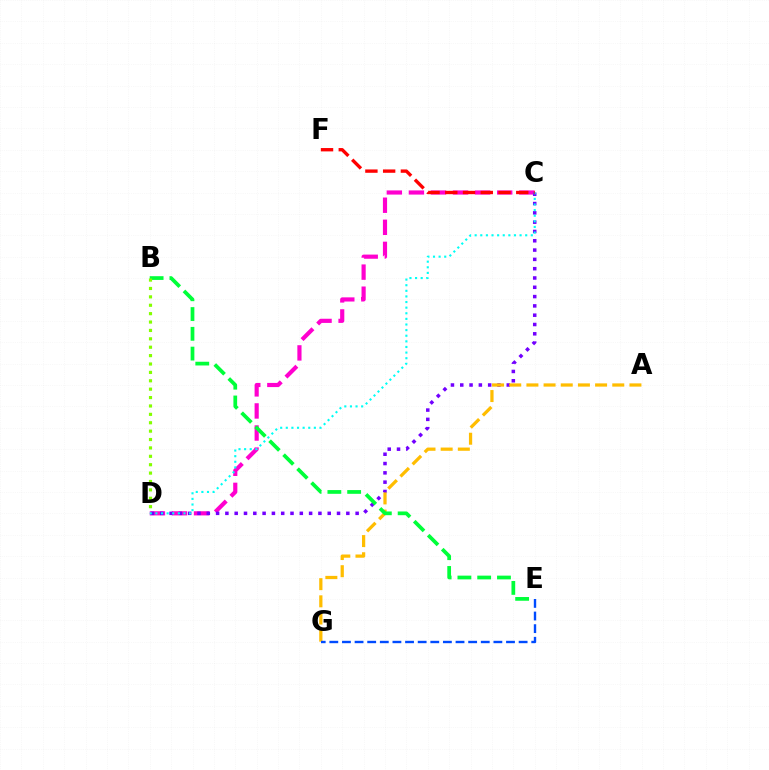{('C', 'D'): [{'color': '#ff00cf', 'line_style': 'dashed', 'thickness': 3.0}, {'color': '#7200ff', 'line_style': 'dotted', 'thickness': 2.53}, {'color': '#00fff6', 'line_style': 'dotted', 'thickness': 1.53}], ('A', 'G'): [{'color': '#ffbd00', 'line_style': 'dashed', 'thickness': 2.33}], ('B', 'E'): [{'color': '#00ff39', 'line_style': 'dashed', 'thickness': 2.69}], ('E', 'G'): [{'color': '#004bff', 'line_style': 'dashed', 'thickness': 1.71}], ('C', 'F'): [{'color': '#ff0000', 'line_style': 'dashed', 'thickness': 2.41}], ('B', 'D'): [{'color': '#84ff00', 'line_style': 'dotted', 'thickness': 2.28}]}